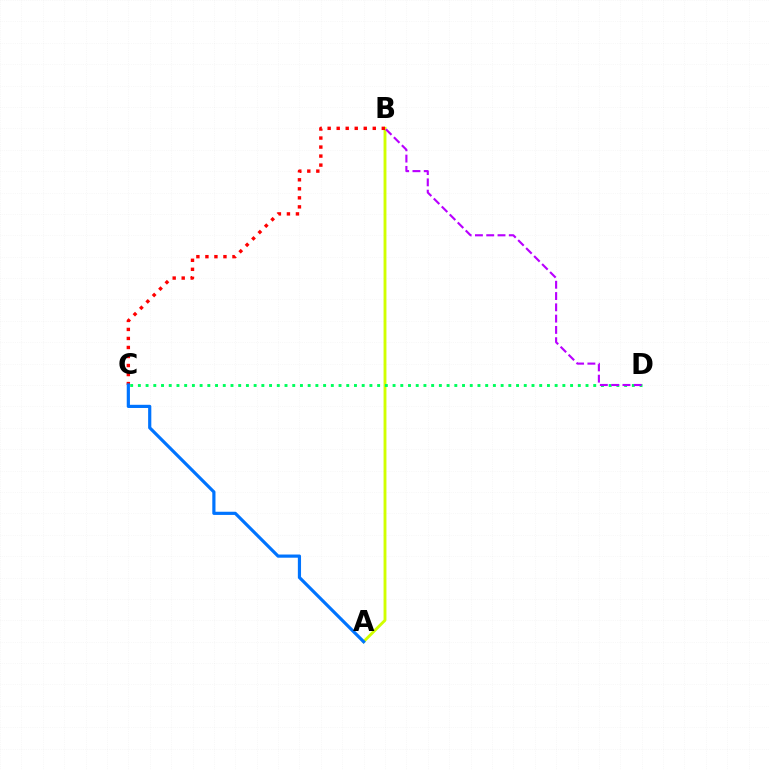{('A', 'B'): [{'color': '#d1ff00', 'line_style': 'solid', 'thickness': 2.07}], ('C', 'D'): [{'color': '#00ff5c', 'line_style': 'dotted', 'thickness': 2.1}], ('B', 'D'): [{'color': '#b900ff', 'line_style': 'dashed', 'thickness': 1.53}], ('B', 'C'): [{'color': '#ff0000', 'line_style': 'dotted', 'thickness': 2.45}], ('A', 'C'): [{'color': '#0074ff', 'line_style': 'solid', 'thickness': 2.29}]}